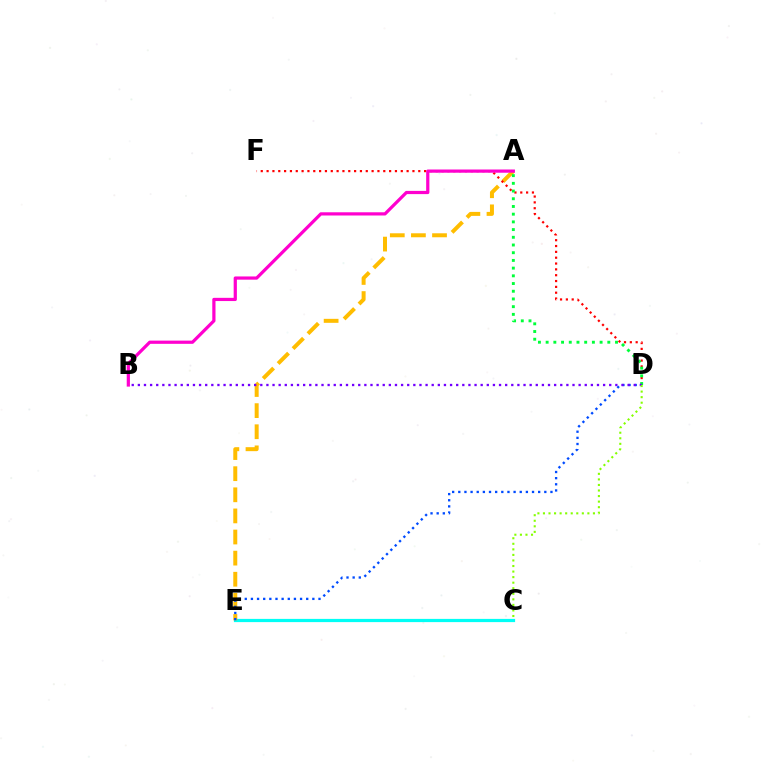{('C', 'E'): [{'color': '#00fff6', 'line_style': 'solid', 'thickness': 2.32}], ('A', 'E'): [{'color': '#ffbd00', 'line_style': 'dashed', 'thickness': 2.87}], ('D', 'F'): [{'color': '#ff0000', 'line_style': 'dotted', 'thickness': 1.59}], ('A', 'D'): [{'color': '#00ff39', 'line_style': 'dotted', 'thickness': 2.09}], ('A', 'B'): [{'color': '#ff00cf', 'line_style': 'solid', 'thickness': 2.32}], ('D', 'E'): [{'color': '#004bff', 'line_style': 'dotted', 'thickness': 1.67}], ('B', 'D'): [{'color': '#7200ff', 'line_style': 'dotted', 'thickness': 1.66}], ('C', 'D'): [{'color': '#84ff00', 'line_style': 'dotted', 'thickness': 1.51}]}